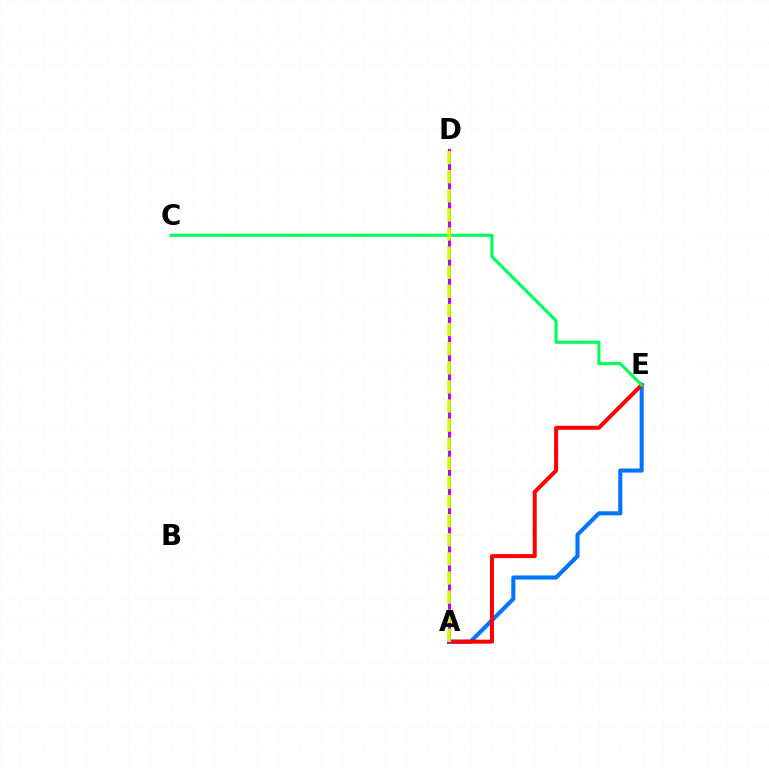{('A', 'E'): [{'color': '#0074ff', 'line_style': 'solid', 'thickness': 2.94}, {'color': '#ff0000', 'line_style': 'solid', 'thickness': 2.88}], ('A', 'D'): [{'color': '#b900ff', 'line_style': 'solid', 'thickness': 2.18}, {'color': '#d1ff00', 'line_style': 'dashed', 'thickness': 2.6}], ('C', 'E'): [{'color': '#00ff5c', 'line_style': 'solid', 'thickness': 2.25}]}